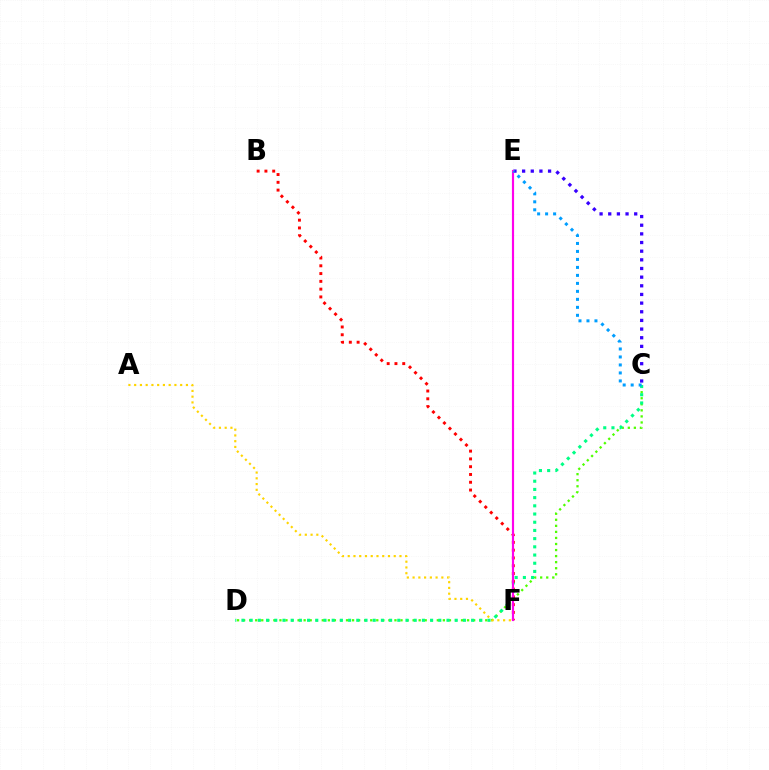{('C', 'D'): [{'color': '#4fff00', 'line_style': 'dotted', 'thickness': 1.64}, {'color': '#00ff86', 'line_style': 'dotted', 'thickness': 2.23}], ('B', 'F'): [{'color': '#ff0000', 'line_style': 'dotted', 'thickness': 2.11}], ('C', 'E'): [{'color': '#3700ff', 'line_style': 'dotted', 'thickness': 2.35}, {'color': '#009eff', 'line_style': 'dotted', 'thickness': 2.17}], ('E', 'F'): [{'color': '#ff00ed', 'line_style': 'solid', 'thickness': 1.56}], ('A', 'F'): [{'color': '#ffd500', 'line_style': 'dotted', 'thickness': 1.56}]}